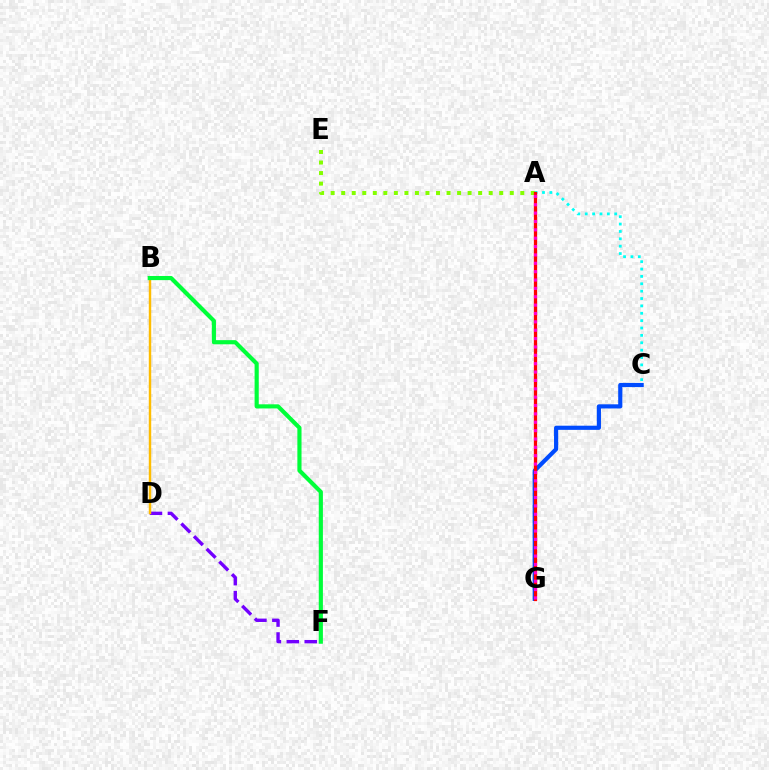{('A', 'C'): [{'color': '#00fff6', 'line_style': 'dotted', 'thickness': 2.0}], ('D', 'F'): [{'color': '#7200ff', 'line_style': 'dashed', 'thickness': 2.43}], ('A', 'E'): [{'color': '#84ff00', 'line_style': 'dotted', 'thickness': 2.86}], ('B', 'D'): [{'color': '#ffbd00', 'line_style': 'solid', 'thickness': 1.75}], ('B', 'F'): [{'color': '#00ff39', 'line_style': 'solid', 'thickness': 2.99}], ('C', 'G'): [{'color': '#004bff', 'line_style': 'solid', 'thickness': 3.0}], ('A', 'G'): [{'color': '#ff0000', 'line_style': 'solid', 'thickness': 2.36}, {'color': '#ff00cf', 'line_style': 'dotted', 'thickness': 2.27}]}